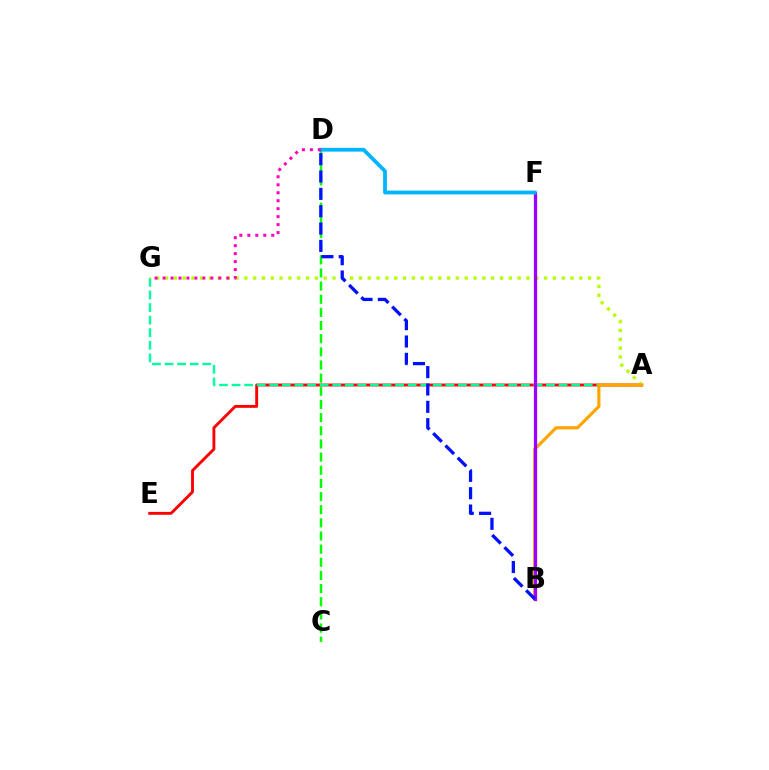{('A', 'E'): [{'color': '#ff0000', 'line_style': 'solid', 'thickness': 2.08}], ('A', 'G'): [{'color': '#00ff9d', 'line_style': 'dashed', 'thickness': 1.71}, {'color': '#b3ff00', 'line_style': 'dotted', 'thickness': 2.4}], ('A', 'B'): [{'color': '#ffa500', 'line_style': 'solid', 'thickness': 2.29}], ('B', 'F'): [{'color': '#9b00ff', 'line_style': 'solid', 'thickness': 2.35}], ('C', 'D'): [{'color': '#08ff00', 'line_style': 'dashed', 'thickness': 1.79}], ('D', 'F'): [{'color': '#00b5ff', 'line_style': 'solid', 'thickness': 2.73}], ('B', 'D'): [{'color': '#0010ff', 'line_style': 'dashed', 'thickness': 2.36}], ('D', 'G'): [{'color': '#ff00bd', 'line_style': 'dotted', 'thickness': 2.17}]}